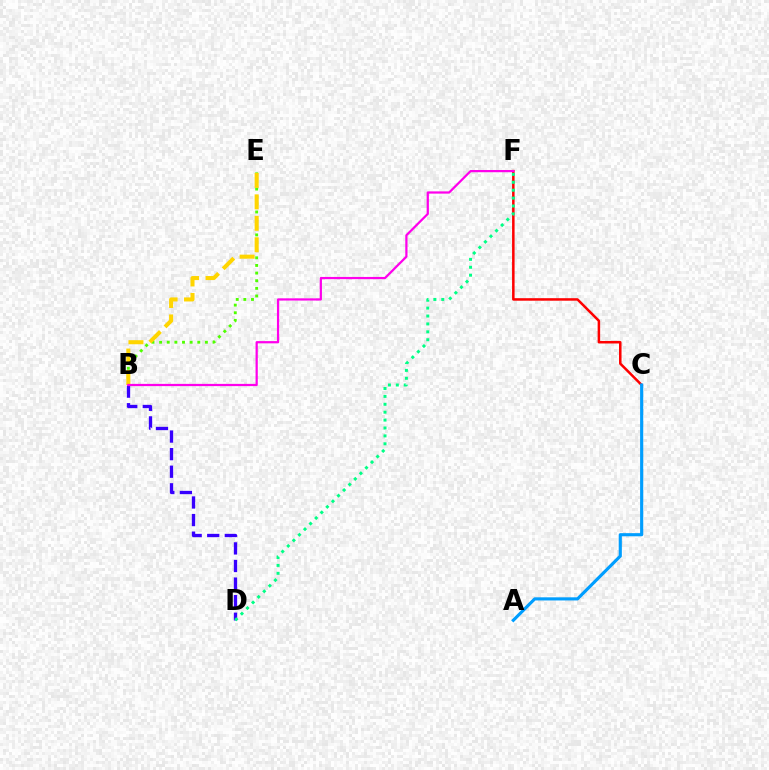{('B', 'E'): [{'color': '#4fff00', 'line_style': 'dotted', 'thickness': 2.07}, {'color': '#ffd500', 'line_style': 'dashed', 'thickness': 2.91}], ('B', 'D'): [{'color': '#3700ff', 'line_style': 'dashed', 'thickness': 2.39}], ('C', 'F'): [{'color': '#ff0000', 'line_style': 'solid', 'thickness': 1.81}], ('B', 'F'): [{'color': '#ff00ed', 'line_style': 'solid', 'thickness': 1.61}], ('A', 'C'): [{'color': '#009eff', 'line_style': 'solid', 'thickness': 2.26}], ('D', 'F'): [{'color': '#00ff86', 'line_style': 'dotted', 'thickness': 2.15}]}